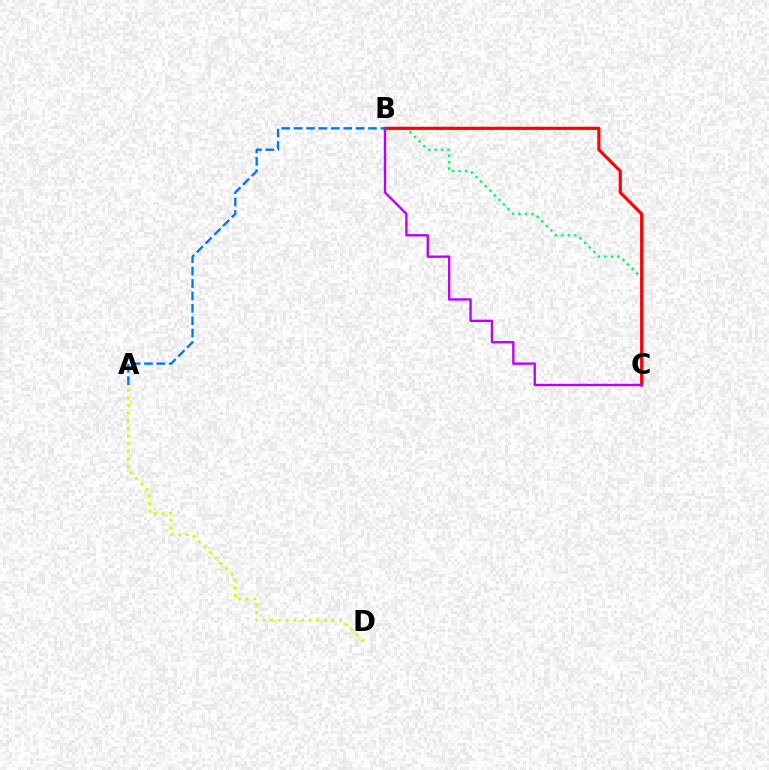{('B', 'C'): [{'color': '#00ff5c', 'line_style': 'dotted', 'thickness': 1.76}, {'color': '#ff0000', 'line_style': 'solid', 'thickness': 2.27}, {'color': '#b900ff', 'line_style': 'solid', 'thickness': 1.69}], ('A', 'D'): [{'color': '#d1ff00', 'line_style': 'dotted', 'thickness': 2.07}], ('A', 'B'): [{'color': '#0074ff', 'line_style': 'dashed', 'thickness': 1.68}]}